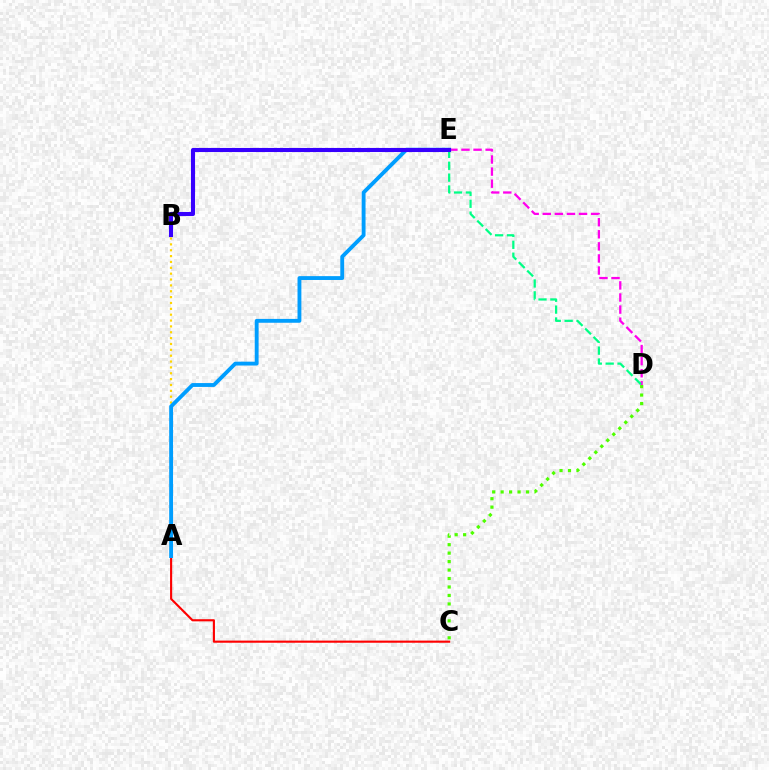{('A', 'B'): [{'color': '#ffd500', 'line_style': 'dotted', 'thickness': 1.59}], ('A', 'C'): [{'color': '#ff0000', 'line_style': 'solid', 'thickness': 1.54}], ('D', 'E'): [{'color': '#ff00ed', 'line_style': 'dashed', 'thickness': 1.64}, {'color': '#00ff86', 'line_style': 'dashed', 'thickness': 1.61}], ('C', 'D'): [{'color': '#4fff00', 'line_style': 'dotted', 'thickness': 2.3}], ('A', 'E'): [{'color': '#009eff', 'line_style': 'solid', 'thickness': 2.77}], ('B', 'E'): [{'color': '#3700ff', 'line_style': 'solid', 'thickness': 2.94}]}